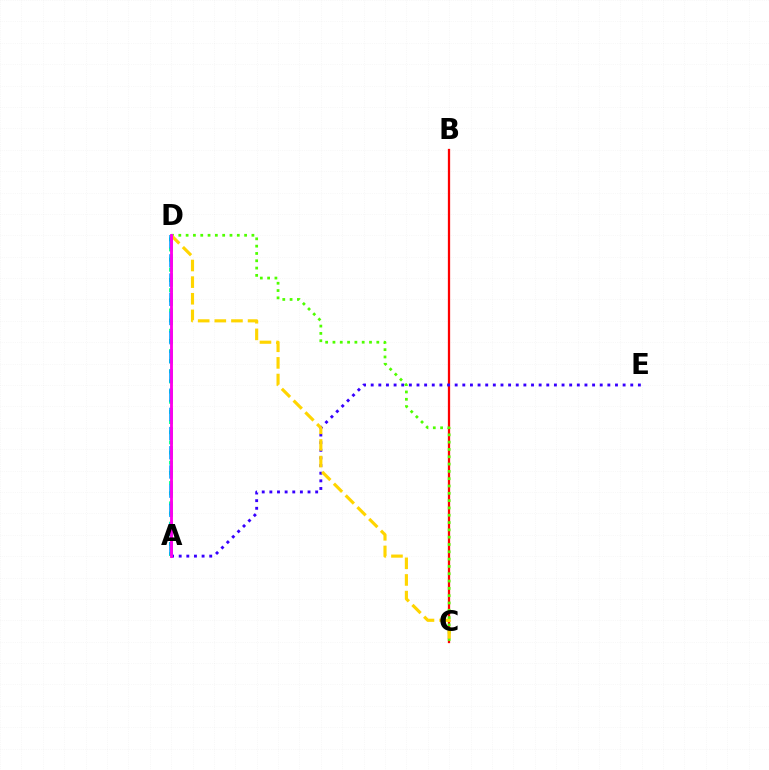{('A', 'D'): [{'color': '#00ff86', 'line_style': 'dotted', 'thickness': 2.76}, {'color': '#009eff', 'line_style': 'dashed', 'thickness': 2.61}, {'color': '#ff00ed', 'line_style': 'solid', 'thickness': 2.07}], ('B', 'C'): [{'color': '#ff0000', 'line_style': 'solid', 'thickness': 1.64}], ('A', 'E'): [{'color': '#3700ff', 'line_style': 'dotted', 'thickness': 2.07}], ('C', 'D'): [{'color': '#4fff00', 'line_style': 'dotted', 'thickness': 1.99}, {'color': '#ffd500', 'line_style': 'dashed', 'thickness': 2.26}]}